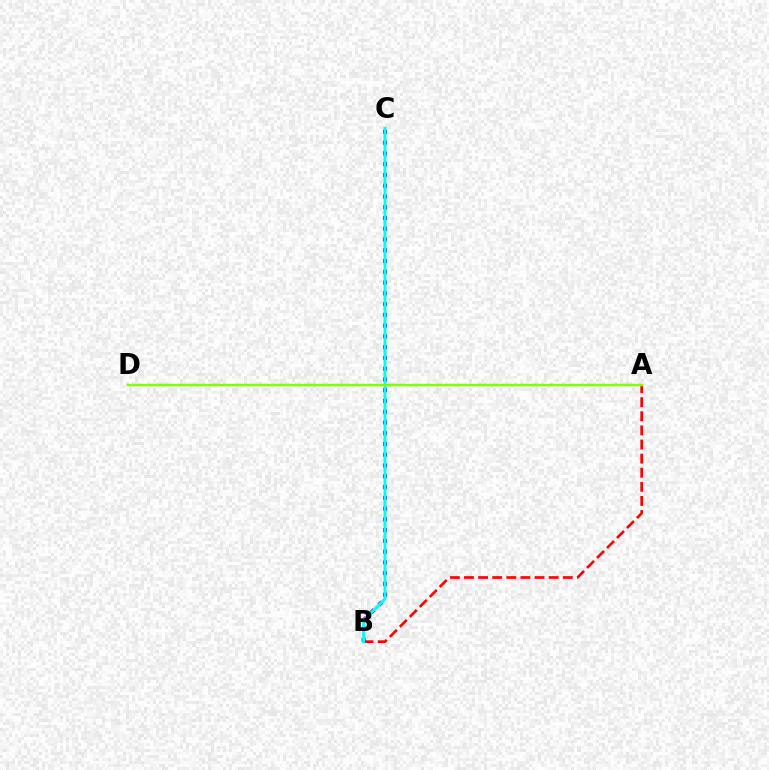{('A', 'B'): [{'color': '#ff0000', 'line_style': 'dashed', 'thickness': 1.92}], ('B', 'C'): [{'color': '#7200ff', 'line_style': 'dotted', 'thickness': 2.92}, {'color': '#00fff6', 'line_style': 'solid', 'thickness': 2.11}], ('A', 'D'): [{'color': '#84ff00', 'line_style': 'solid', 'thickness': 1.77}]}